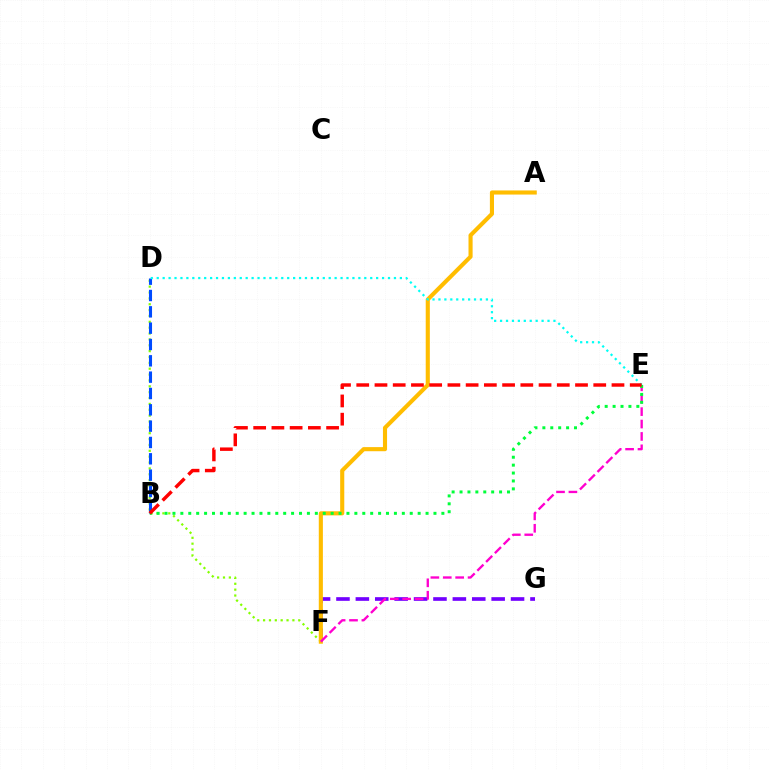{('D', 'F'): [{'color': '#84ff00', 'line_style': 'dotted', 'thickness': 1.59}], ('F', 'G'): [{'color': '#7200ff', 'line_style': 'dashed', 'thickness': 2.64}], ('B', 'D'): [{'color': '#004bff', 'line_style': 'dashed', 'thickness': 2.22}], ('A', 'F'): [{'color': '#ffbd00', 'line_style': 'solid', 'thickness': 2.96}], ('D', 'E'): [{'color': '#00fff6', 'line_style': 'dotted', 'thickness': 1.61}], ('E', 'F'): [{'color': '#ff00cf', 'line_style': 'dashed', 'thickness': 1.68}], ('B', 'E'): [{'color': '#00ff39', 'line_style': 'dotted', 'thickness': 2.15}, {'color': '#ff0000', 'line_style': 'dashed', 'thickness': 2.48}]}